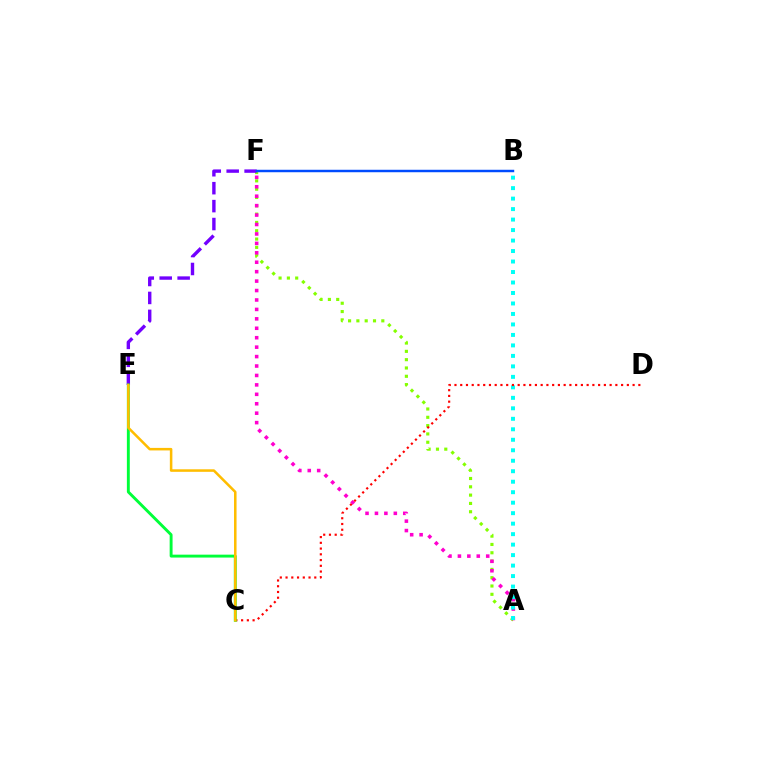{('A', 'F'): [{'color': '#84ff00', 'line_style': 'dotted', 'thickness': 2.26}, {'color': '#ff00cf', 'line_style': 'dotted', 'thickness': 2.56}], ('A', 'B'): [{'color': '#00fff6', 'line_style': 'dotted', 'thickness': 2.85}], ('E', 'F'): [{'color': '#7200ff', 'line_style': 'dashed', 'thickness': 2.44}], ('C', 'D'): [{'color': '#ff0000', 'line_style': 'dotted', 'thickness': 1.56}], ('C', 'E'): [{'color': '#00ff39', 'line_style': 'solid', 'thickness': 2.09}, {'color': '#ffbd00', 'line_style': 'solid', 'thickness': 1.82}], ('B', 'F'): [{'color': '#004bff', 'line_style': 'solid', 'thickness': 1.77}]}